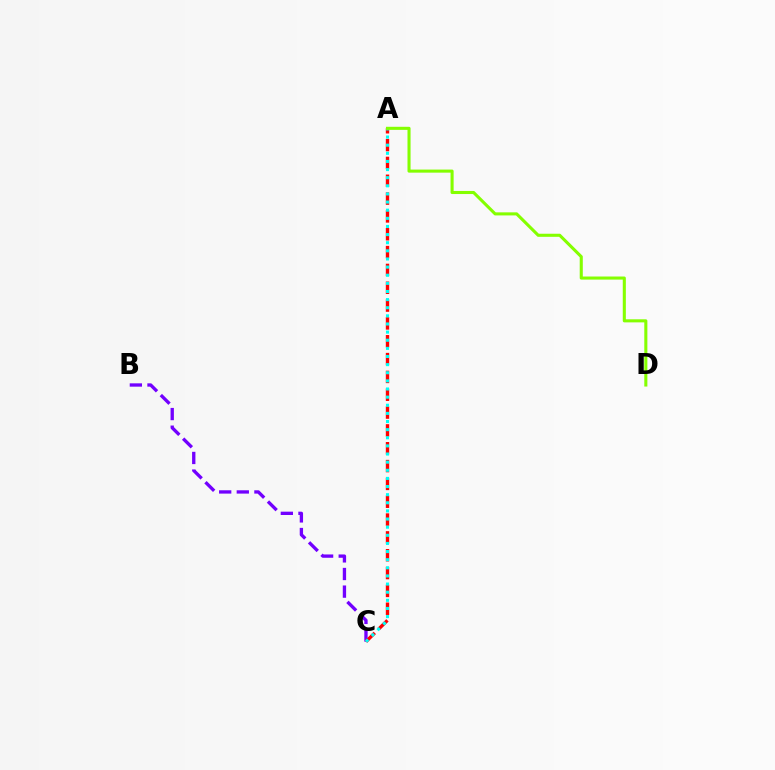{('B', 'C'): [{'color': '#7200ff', 'line_style': 'dashed', 'thickness': 2.39}], ('A', 'C'): [{'color': '#ff0000', 'line_style': 'dashed', 'thickness': 2.42}, {'color': '#00fff6', 'line_style': 'dotted', 'thickness': 2.21}], ('A', 'D'): [{'color': '#84ff00', 'line_style': 'solid', 'thickness': 2.21}]}